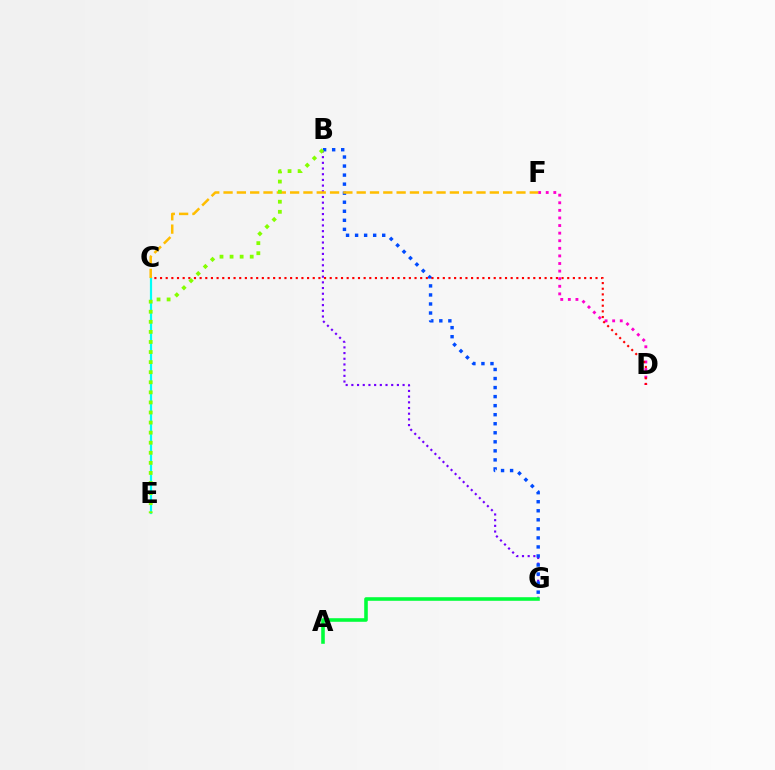{('B', 'G'): [{'color': '#7200ff', 'line_style': 'dotted', 'thickness': 1.55}, {'color': '#004bff', 'line_style': 'dotted', 'thickness': 2.46}], ('D', 'F'): [{'color': '#ff00cf', 'line_style': 'dotted', 'thickness': 2.06}], ('C', 'D'): [{'color': '#ff0000', 'line_style': 'dotted', 'thickness': 1.54}], ('C', 'E'): [{'color': '#00fff6', 'line_style': 'solid', 'thickness': 1.59}], ('A', 'G'): [{'color': '#00ff39', 'line_style': 'solid', 'thickness': 2.57}], ('C', 'F'): [{'color': '#ffbd00', 'line_style': 'dashed', 'thickness': 1.81}], ('B', 'E'): [{'color': '#84ff00', 'line_style': 'dotted', 'thickness': 2.74}]}